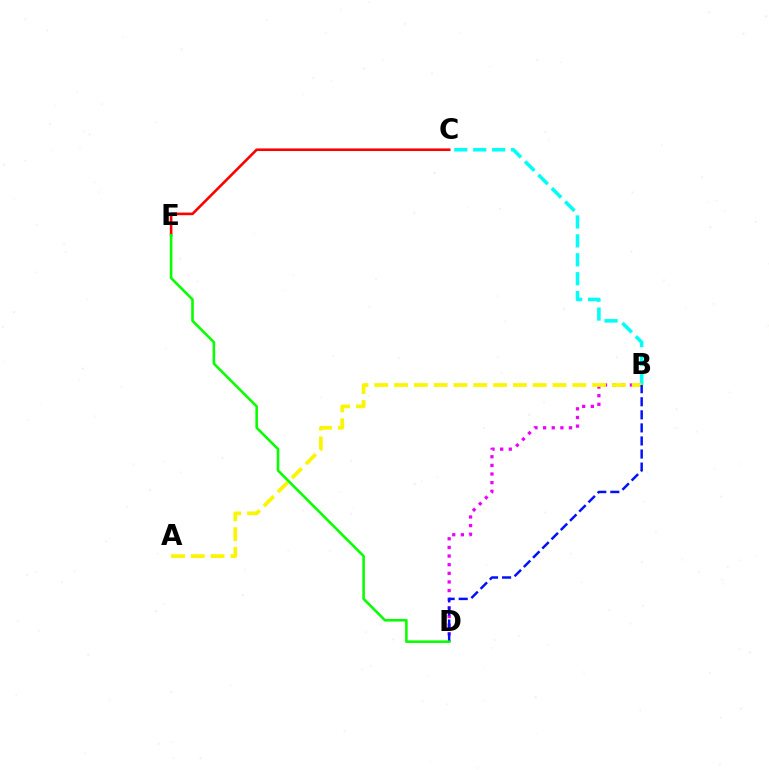{('C', 'E'): [{'color': '#ff0000', 'line_style': 'solid', 'thickness': 1.88}], ('B', 'C'): [{'color': '#00fff6', 'line_style': 'dashed', 'thickness': 2.57}], ('B', 'D'): [{'color': '#ee00ff', 'line_style': 'dotted', 'thickness': 2.35}, {'color': '#0010ff', 'line_style': 'dashed', 'thickness': 1.77}], ('A', 'B'): [{'color': '#fcf500', 'line_style': 'dashed', 'thickness': 2.69}], ('D', 'E'): [{'color': '#08ff00', 'line_style': 'solid', 'thickness': 1.86}]}